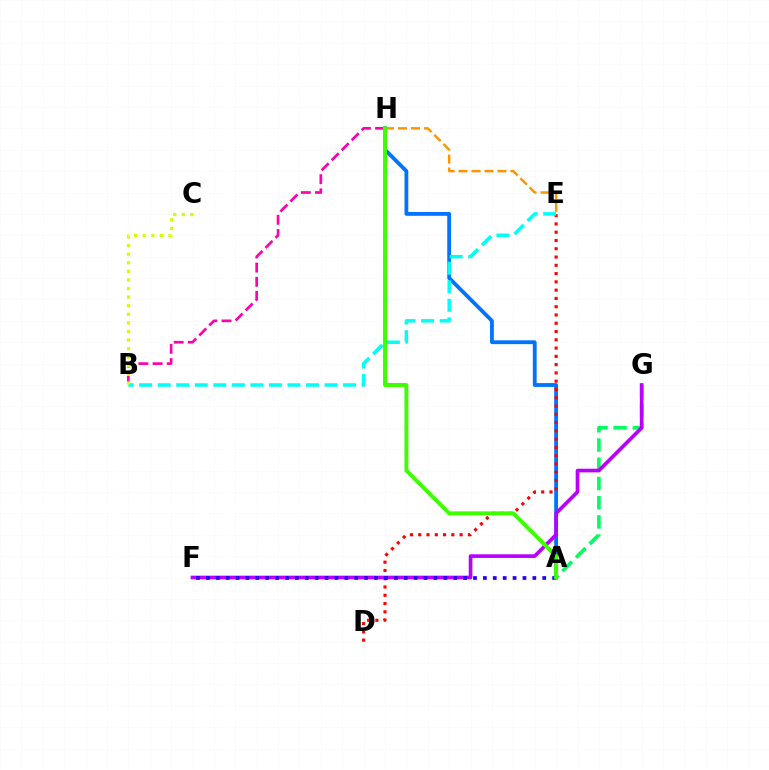{('A', 'H'): [{'color': '#0074ff', 'line_style': 'solid', 'thickness': 2.74}, {'color': '#3dff00', 'line_style': 'solid', 'thickness': 2.84}], ('A', 'G'): [{'color': '#00ff5c', 'line_style': 'dashed', 'thickness': 2.61}], ('E', 'H'): [{'color': '#ff9400', 'line_style': 'dashed', 'thickness': 1.76}], ('D', 'E'): [{'color': '#ff0000', 'line_style': 'dotted', 'thickness': 2.25}], ('F', 'G'): [{'color': '#b900ff', 'line_style': 'solid', 'thickness': 2.64}], ('B', 'H'): [{'color': '#ff00ac', 'line_style': 'dashed', 'thickness': 1.92}], ('B', 'E'): [{'color': '#00fff6', 'line_style': 'dashed', 'thickness': 2.52}], ('A', 'F'): [{'color': '#2500ff', 'line_style': 'dotted', 'thickness': 2.69}], ('B', 'C'): [{'color': '#d1ff00', 'line_style': 'dotted', 'thickness': 2.33}]}